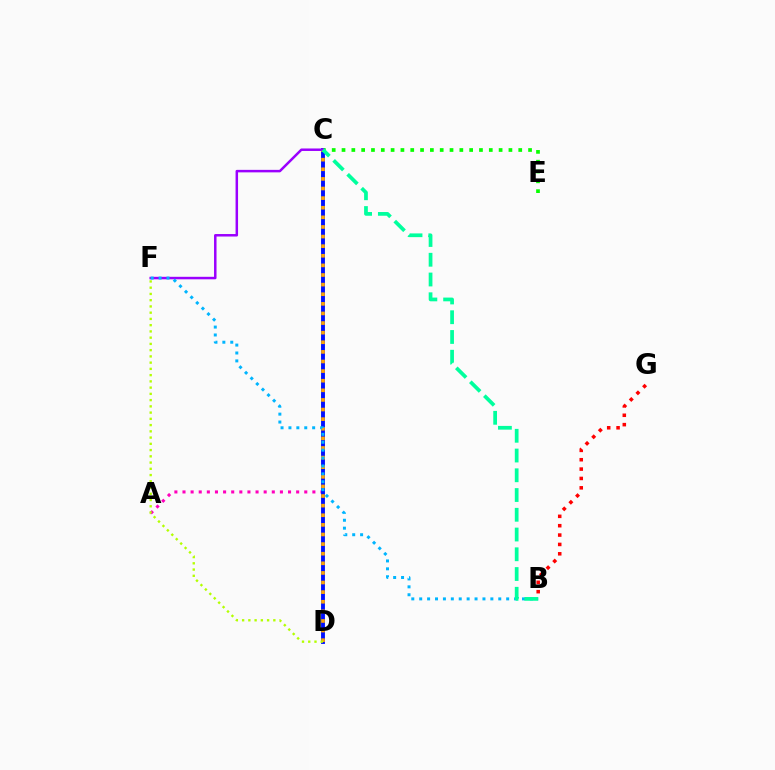{('B', 'G'): [{'color': '#ff0000', 'line_style': 'dotted', 'thickness': 2.54}], ('A', 'C'): [{'color': '#ff00bd', 'line_style': 'dotted', 'thickness': 2.21}], ('C', 'D'): [{'color': '#0010ff', 'line_style': 'solid', 'thickness': 2.78}, {'color': '#ffa500', 'line_style': 'dotted', 'thickness': 2.61}], ('C', 'E'): [{'color': '#08ff00', 'line_style': 'dotted', 'thickness': 2.67}], ('D', 'F'): [{'color': '#b3ff00', 'line_style': 'dotted', 'thickness': 1.7}], ('C', 'F'): [{'color': '#9b00ff', 'line_style': 'solid', 'thickness': 1.8}], ('B', 'F'): [{'color': '#00b5ff', 'line_style': 'dotted', 'thickness': 2.15}], ('B', 'C'): [{'color': '#00ff9d', 'line_style': 'dashed', 'thickness': 2.68}]}